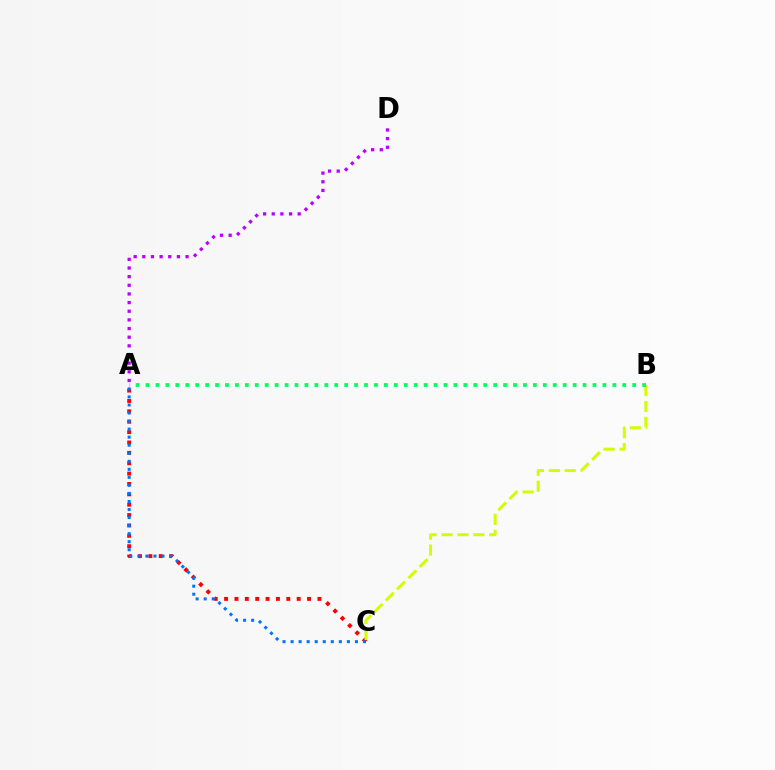{('A', 'C'): [{'color': '#ff0000', 'line_style': 'dotted', 'thickness': 2.82}, {'color': '#0074ff', 'line_style': 'dotted', 'thickness': 2.18}], ('B', 'C'): [{'color': '#d1ff00', 'line_style': 'dashed', 'thickness': 2.16}], ('A', 'D'): [{'color': '#b900ff', 'line_style': 'dotted', 'thickness': 2.35}], ('A', 'B'): [{'color': '#00ff5c', 'line_style': 'dotted', 'thickness': 2.7}]}